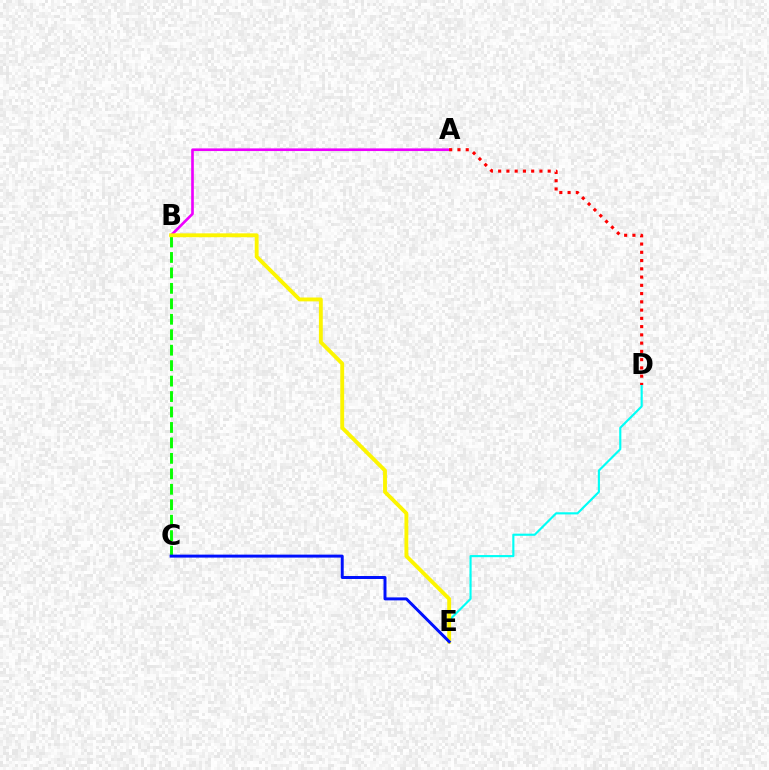{('D', 'E'): [{'color': '#00fff6', 'line_style': 'solid', 'thickness': 1.54}], ('A', 'B'): [{'color': '#ee00ff', 'line_style': 'solid', 'thickness': 1.91}], ('A', 'D'): [{'color': '#ff0000', 'line_style': 'dotted', 'thickness': 2.24}], ('B', 'C'): [{'color': '#08ff00', 'line_style': 'dashed', 'thickness': 2.1}], ('B', 'E'): [{'color': '#fcf500', 'line_style': 'solid', 'thickness': 2.79}], ('C', 'E'): [{'color': '#0010ff', 'line_style': 'solid', 'thickness': 2.14}]}